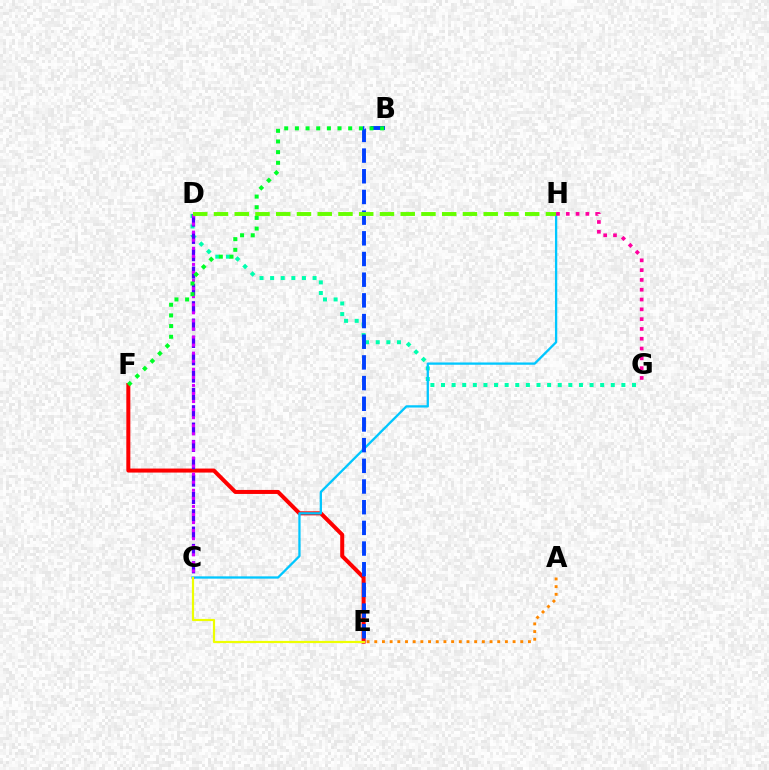{('D', 'G'): [{'color': '#00ffaf', 'line_style': 'dotted', 'thickness': 2.88}], ('E', 'F'): [{'color': '#ff0000', 'line_style': 'solid', 'thickness': 2.89}], ('A', 'E'): [{'color': '#ff8800', 'line_style': 'dotted', 'thickness': 2.09}], ('C', 'H'): [{'color': '#00c7ff', 'line_style': 'solid', 'thickness': 1.65}], ('C', 'D'): [{'color': '#4f00ff', 'line_style': 'dashed', 'thickness': 2.36}, {'color': '#d600ff', 'line_style': 'dotted', 'thickness': 2.19}], ('G', 'H'): [{'color': '#ff00a0', 'line_style': 'dotted', 'thickness': 2.66}], ('B', 'E'): [{'color': '#003fff', 'line_style': 'dashed', 'thickness': 2.81}], ('C', 'E'): [{'color': '#eeff00', 'line_style': 'solid', 'thickness': 1.58}], ('D', 'H'): [{'color': '#66ff00', 'line_style': 'dashed', 'thickness': 2.82}], ('B', 'F'): [{'color': '#00ff27', 'line_style': 'dotted', 'thickness': 2.9}]}